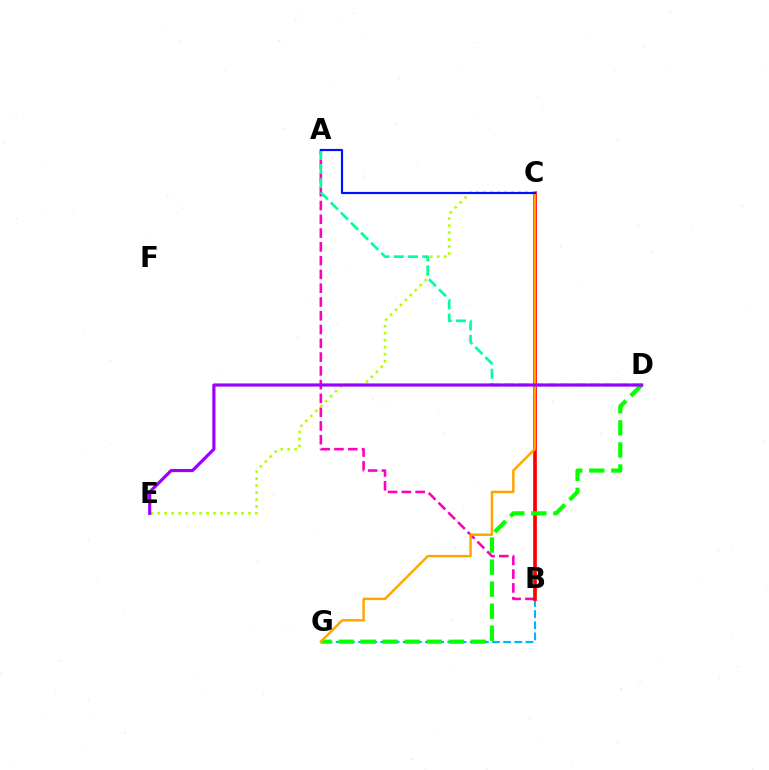{('B', 'G'): [{'color': '#00b5ff', 'line_style': 'dashed', 'thickness': 1.52}], ('A', 'B'): [{'color': '#ff00bd', 'line_style': 'dashed', 'thickness': 1.87}], ('B', 'C'): [{'color': '#ff0000', 'line_style': 'solid', 'thickness': 2.66}], ('D', 'G'): [{'color': '#08ff00', 'line_style': 'dashed', 'thickness': 2.99}], ('C', 'E'): [{'color': '#b3ff00', 'line_style': 'dotted', 'thickness': 1.9}], ('A', 'D'): [{'color': '#00ff9d', 'line_style': 'dashed', 'thickness': 1.93}], ('C', 'G'): [{'color': '#ffa500', 'line_style': 'solid', 'thickness': 1.76}], ('D', 'E'): [{'color': '#9b00ff', 'line_style': 'solid', 'thickness': 2.28}], ('A', 'C'): [{'color': '#0010ff', 'line_style': 'solid', 'thickness': 1.57}]}